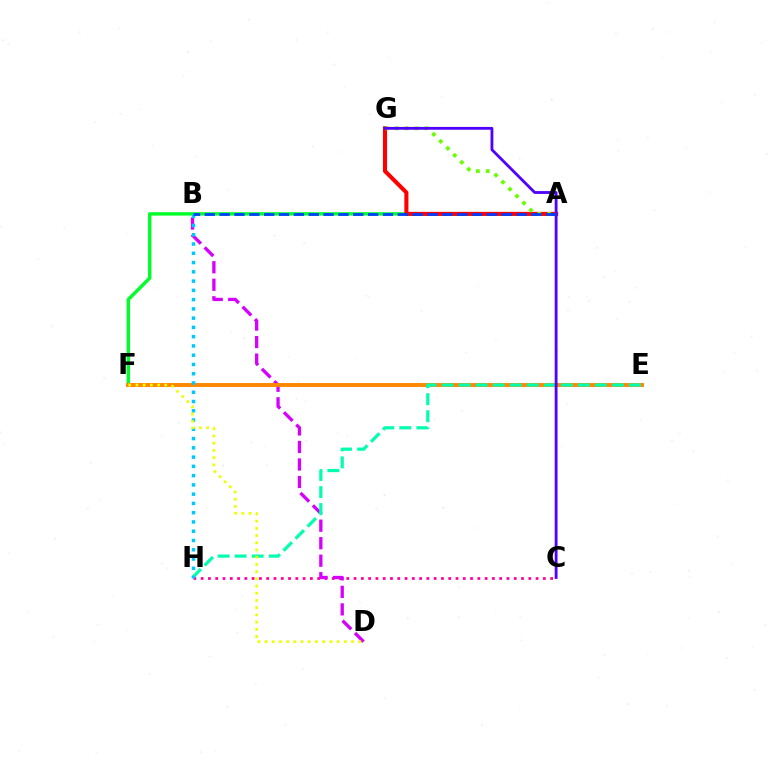{('C', 'H'): [{'color': '#ff00a0', 'line_style': 'dotted', 'thickness': 1.98}], ('A', 'F'): [{'color': '#00ff27', 'line_style': 'solid', 'thickness': 2.45}], ('B', 'D'): [{'color': '#d600ff', 'line_style': 'dashed', 'thickness': 2.38}], ('A', 'G'): [{'color': '#ff0000', 'line_style': 'solid', 'thickness': 2.93}, {'color': '#66ff00', 'line_style': 'dotted', 'thickness': 2.69}], ('E', 'F'): [{'color': '#ff8800', 'line_style': 'solid', 'thickness': 2.84}], ('E', 'H'): [{'color': '#00ffaf', 'line_style': 'dashed', 'thickness': 2.31}], ('B', 'H'): [{'color': '#00c7ff', 'line_style': 'dotted', 'thickness': 2.52}], ('C', 'G'): [{'color': '#4f00ff', 'line_style': 'solid', 'thickness': 2.03}], ('A', 'B'): [{'color': '#003fff', 'line_style': 'dashed', 'thickness': 2.02}], ('D', 'F'): [{'color': '#eeff00', 'line_style': 'dotted', 'thickness': 1.96}]}